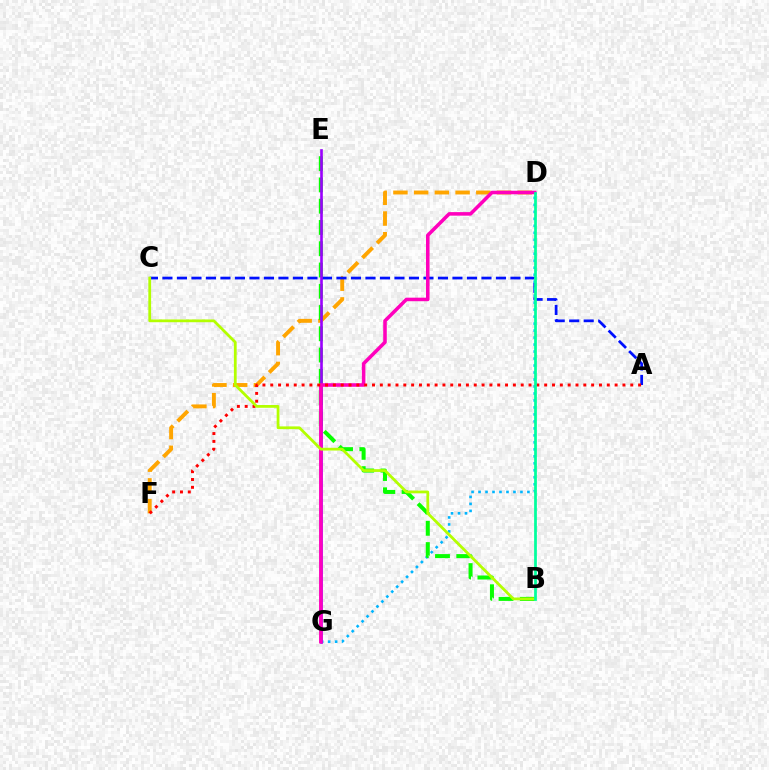{('D', 'F'): [{'color': '#ffa500', 'line_style': 'dashed', 'thickness': 2.82}], ('A', 'C'): [{'color': '#0010ff', 'line_style': 'dashed', 'thickness': 1.97}], ('D', 'G'): [{'color': '#00b5ff', 'line_style': 'dotted', 'thickness': 1.9}, {'color': '#ff00bd', 'line_style': 'solid', 'thickness': 2.55}], ('B', 'E'): [{'color': '#08ff00', 'line_style': 'dashed', 'thickness': 2.89}], ('E', 'G'): [{'color': '#9b00ff', 'line_style': 'solid', 'thickness': 1.89}], ('A', 'F'): [{'color': '#ff0000', 'line_style': 'dotted', 'thickness': 2.13}], ('B', 'C'): [{'color': '#b3ff00', 'line_style': 'solid', 'thickness': 1.99}], ('B', 'D'): [{'color': '#00ff9d', 'line_style': 'solid', 'thickness': 1.98}]}